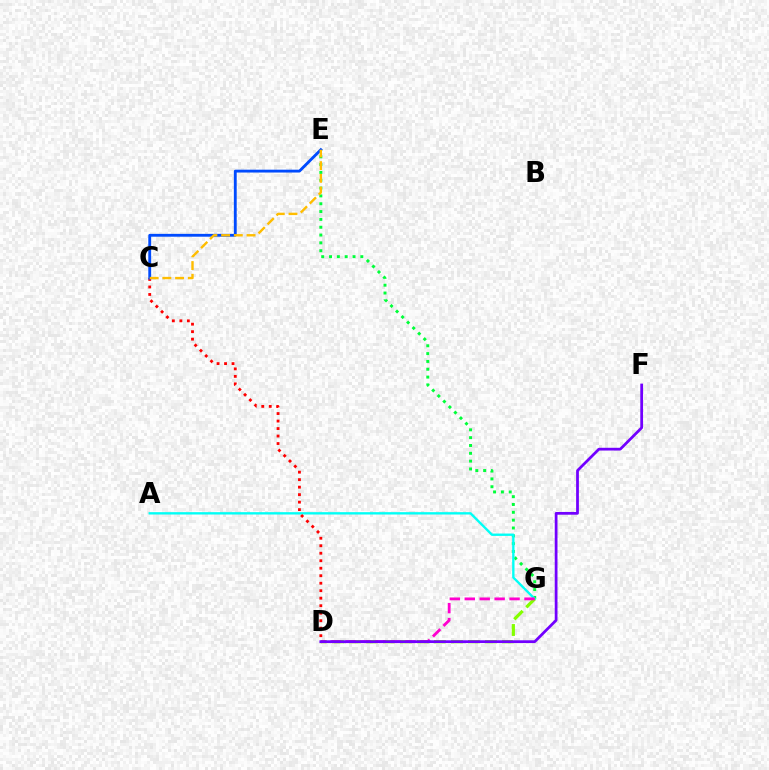{('E', 'G'): [{'color': '#00ff39', 'line_style': 'dotted', 'thickness': 2.13}], ('A', 'G'): [{'color': '#00fff6', 'line_style': 'solid', 'thickness': 1.7}], ('C', 'D'): [{'color': '#ff0000', 'line_style': 'dotted', 'thickness': 2.04}], ('C', 'E'): [{'color': '#004bff', 'line_style': 'solid', 'thickness': 2.05}, {'color': '#ffbd00', 'line_style': 'dashed', 'thickness': 1.73}], ('D', 'G'): [{'color': '#84ff00', 'line_style': 'dashed', 'thickness': 2.31}, {'color': '#ff00cf', 'line_style': 'dashed', 'thickness': 2.03}], ('D', 'F'): [{'color': '#7200ff', 'line_style': 'solid', 'thickness': 1.98}]}